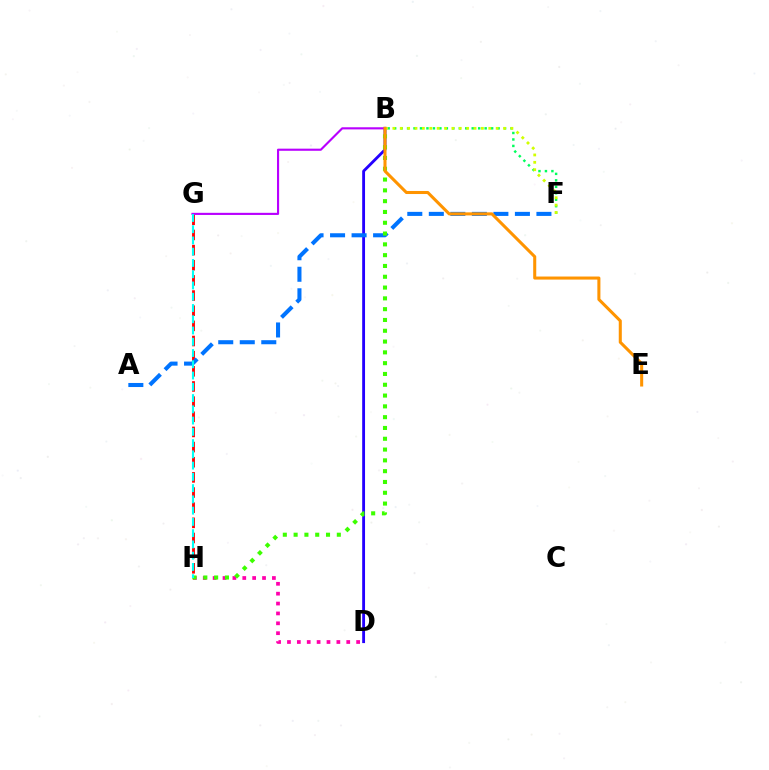{('D', 'H'): [{'color': '#ff00ac', 'line_style': 'dotted', 'thickness': 2.68}], ('B', 'D'): [{'color': '#2500ff', 'line_style': 'solid', 'thickness': 2.05}], ('G', 'H'): [{'color': '#ff0000', 'line_style': 'dashed', 'thickness': 2.06}, {'color': '#00fff6', 'line_style': 'dashed', 'thickness': 1.53}], ('A', 'F'): [{'color': '#0074ff', 'line_style': 'dashed', 'thickness': 2.92}], ('B', 'F'): [{'color': '#00ff5c', 'line_style': 'dotted', 'thickness': 1.76}, {'color': '#d1ff00', 'line_style': 'dotted', 'thickness': 2.0}], ('B', 'H'): [{'color': '#3dff00', 'line_style': 'dotted', 'thickness': 2.93}], ('B', 'G'): [{'color': '#b900ff', 'line_style': 'solid', 'thickness': 1.53}], ('B', 'E'): [{'color': '#ff9400', 'line_style': 'solid', 'thickness': 2.2}]}